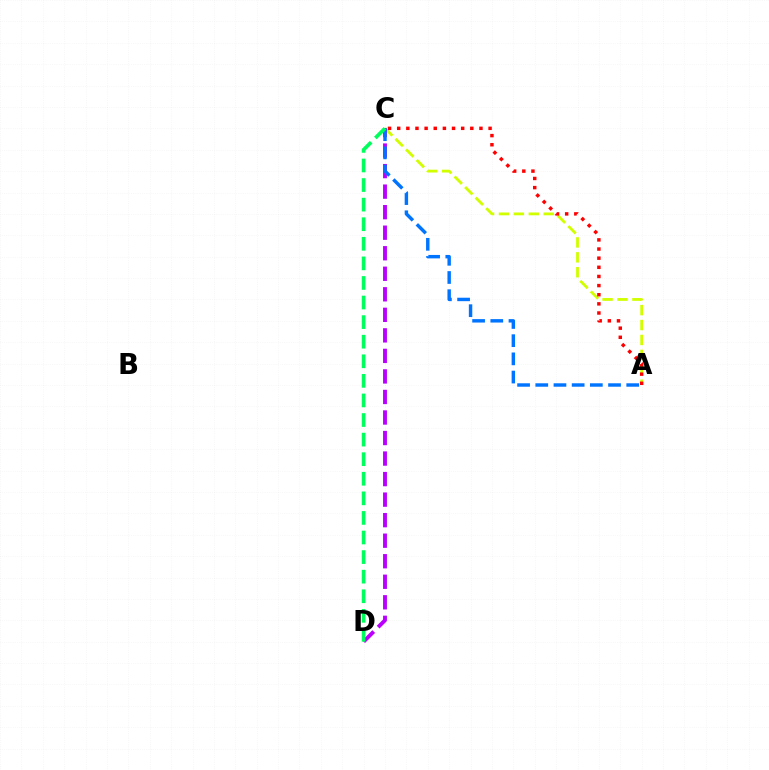{('A', 'C'): [{'color': '#d1ff00', 'line_style': 'dashed', 'thickness': 2.03}, {'color': '#ff0000', 'line_style': 'dotted', 'thickness': 2.48}, {'color': '#0074ff', 'line_style': 'dashed', 'thickness': 2.47}], ('C', 'D'): [{'color': '#b900ff', 'line_style': 'dashed', 'thickness': 2.79}, {'color': '#00ff5c', 'line_style': 'dashed', 'thickness': 2.66}]}